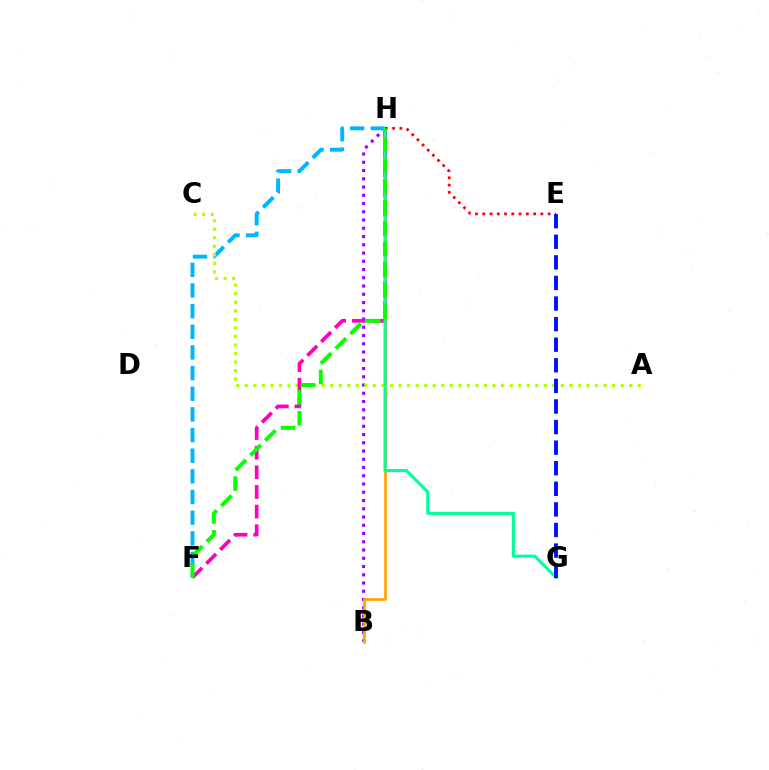{('B', 'H'): [{'color': '#9b00ff', 'line_style': 'dotted', 'thickness': 2.24}, {'color': '#ffa500', 'line_style': 'solid', 'thickness': 1.95}], ('F', 'H'): [{'color': '#00b5ff', 'line_style': 'dashed', 'thickness': 2.81}, {'color': '#ff00bd', 'line_style': 'dashed', 'thickness': 2.67}, {'color': '#08ff00', 'line_style': 'dashed', 'thickness': 2.84}], ('A', 'C'): [{'color': '#b3ff00', 'line_style': 'dotted', 'thickness': 2.32}], ('G', 'H'): [{'color': '#00ff9d', 'line_style': 'solid', 'thickness': 2.21}], ('E', 'H'): [{'color': '#ff0000', 'line_style': 'dotted', 'thickness': 1.97}], ('E', 'G'): [{'color': '#0010ff', 'line_style': 'dashed', 'thickness': 2.8}]}